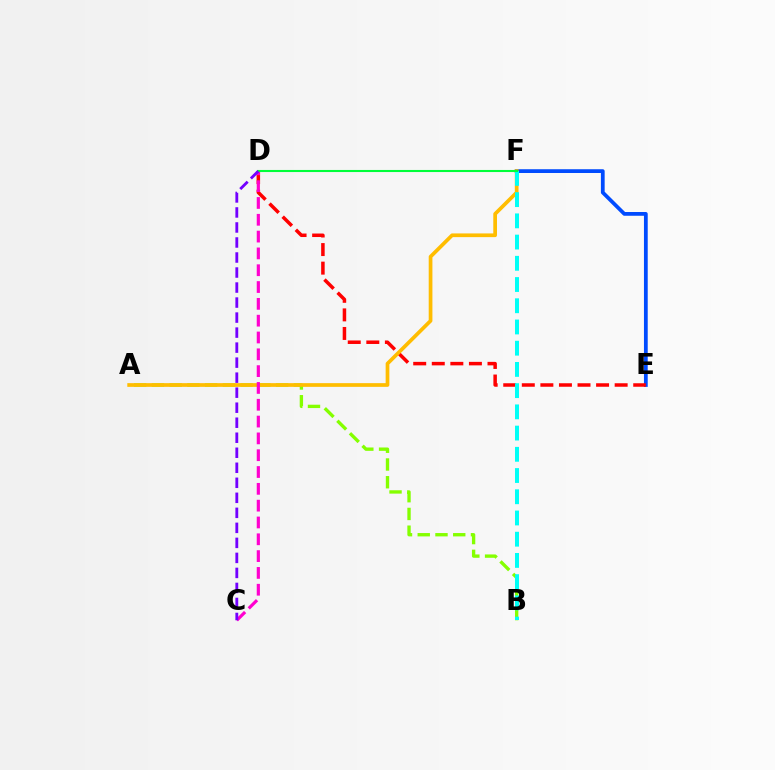{('E', 'F'): [{'color': '#004bff', 'line_style': 'solid', 'thickness': 2.71}], ('A', 'B'): [{'color': '#84ff00', 'line_style': 'dashed', 'thickness': 2.41}], ('D', 'E'): [{'color': '#ff0000', 'line_style': 'dashed', 'thickness': 2.52}], ('A', 'F'): [{'color': '#ffbd00', 'line_style': 'solid', 'thickness': 2.67}], ('B', 'F'): [{'color': '#00fff6', 'line_style': 'dashed', 'thickness': 2.88}], ('C', 'D'): [{'color': '#ff00cf', 'line_style': 'dashed', 'thickness': 2.28}, {'color': '#7200ff', 'line_style': 'dashed', 'thickness': 2.04}], ('D', 'F'): [{'color': '#00ff39', 'line_style': 'solid', 'thickness': 1.5}]}